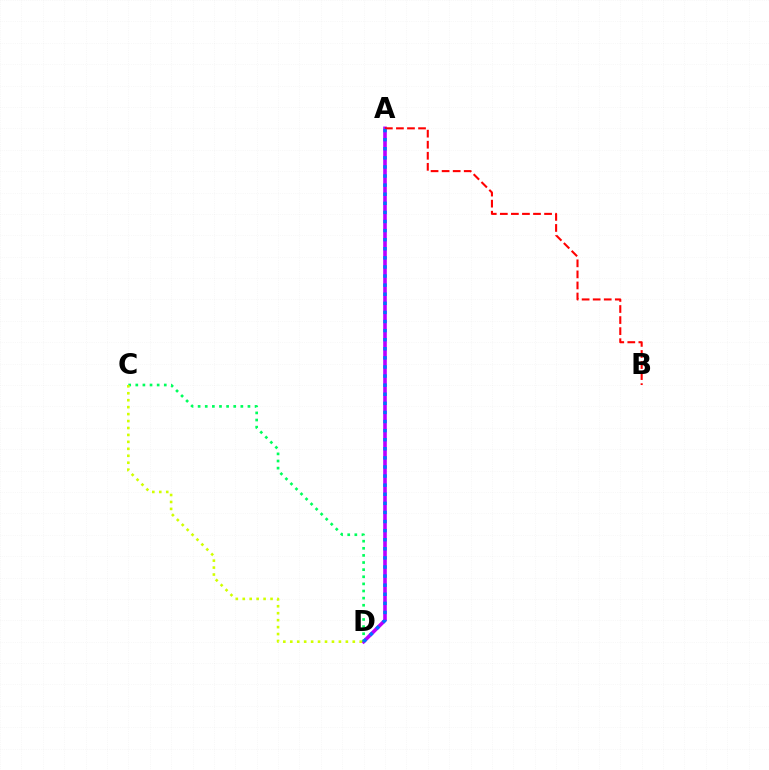{('A', 'D'): [{'color': '#b900ff', 'line_style': 'solid', 'thickness': 2.6}, {'color': '#0074ff', 'line_style': 'dotted', 'thickness': 2.47}], ('A', 'B'): [{'color': '#ff0000', 'line_style': 'dashed', 'thickness': 1.5}], ('C', 'D'): [{'color': '#00ff5c', 'line_style': 'dotted', 'thickness': 1.93}, {'color': '#d1ff00', 'line_style': 'dotted', 'thickness': 1.89}]}